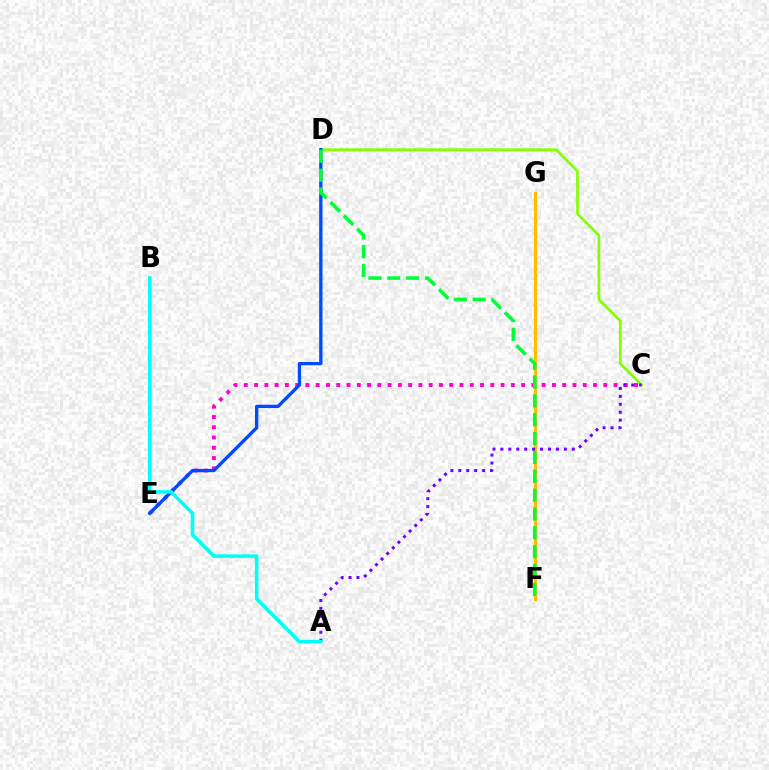{('F', 'G'): [{'color': '#ff0000', 'line_style': 'solid', 'thickness': 2.07}, {'color': '#ffbd00', 'line_style': 'solid', 'thickness': 2.32}], ('C', 'E'): [{'color': '#ff00cf', 'line_style': 'dotted', 'thickness': 2.79}], ('C', 'D'): [{'color': '#84ff00', 'line_style': 'solid', 'thickness': 1.94}], ('D', 'E'): [{'color': '#004bff', 'line_style': 'solid', 'thickness': 2.4}], ('D', 'F'): [{'color': '#00ff39', 'line_style': 'dashed', 'thickness': 2.56}], ('A', 'C'): [{'color': '#7200ff', 'line_style': 'dotted', 'thickness': 2.16}], ('A', 'B'): [{'color': '#00fff6', 'line_style': 'solid', 'thickness': 2.58}]}